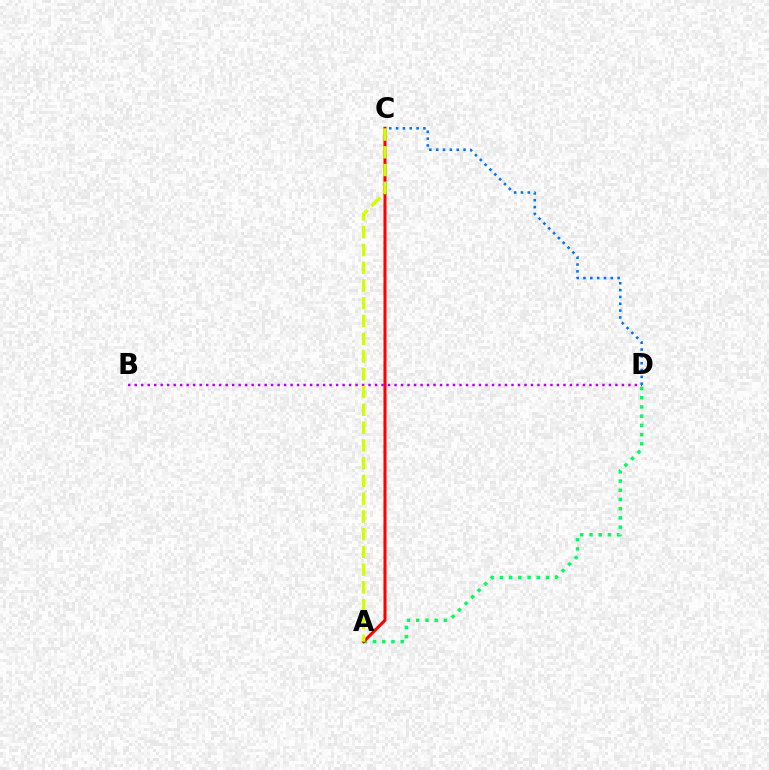{('A', 'D'): [{'color': '#00ff5c', 'line_style': 'dotted', 'thickness': 2.5}], ('A', 'C'): [{'color': '#ff0000', 'line_style': 'solid', 'thickness': 2.2}, {'color': '#d1ff00', 'line_style': 'dashed', 'thickness': 2.41}], ('B', 'D'): [{'color': '#b900ff', 'line_style': 'dotted', 'thickness': 1.76}], ('C', 'D'): [{'color': '#0074ff', 'line_style': 'dotted', 'thickness': 1.86}]}